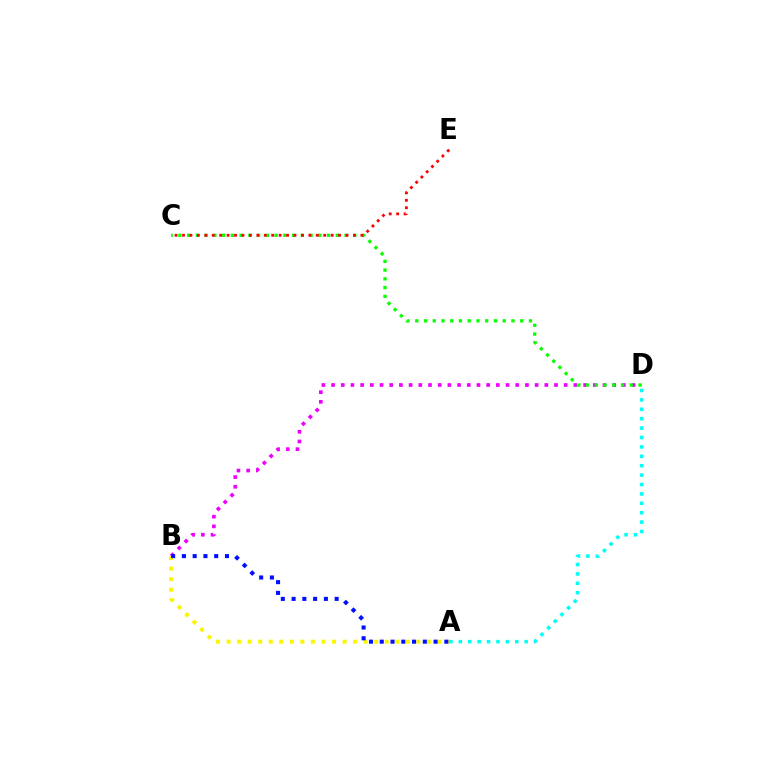{('B', 'D'): [{'color': '#ee00ff', 'line_style': 'dotted', 'thickness': 2.63}], ('C', 'D'): [{'color': '#08ff00', 'line_style': 'dotted', 'thickness': 2.38}], ('A', 'B'): [{'color': '#fcf500', 'line_style': 'dotted', 'thickness': 2.86}, {'color': '#0010ff', 'line_style': 'dotted', 'thickness': 2.92}], ('C', 'E'): [{'color': '#ff0000', 'line_style': 'dotted', 'thickness': 2.02}], ('A', 'D'): [{'color': '#00fff6', 'line_style': 'dotted', 'thickness': 2.55}]}